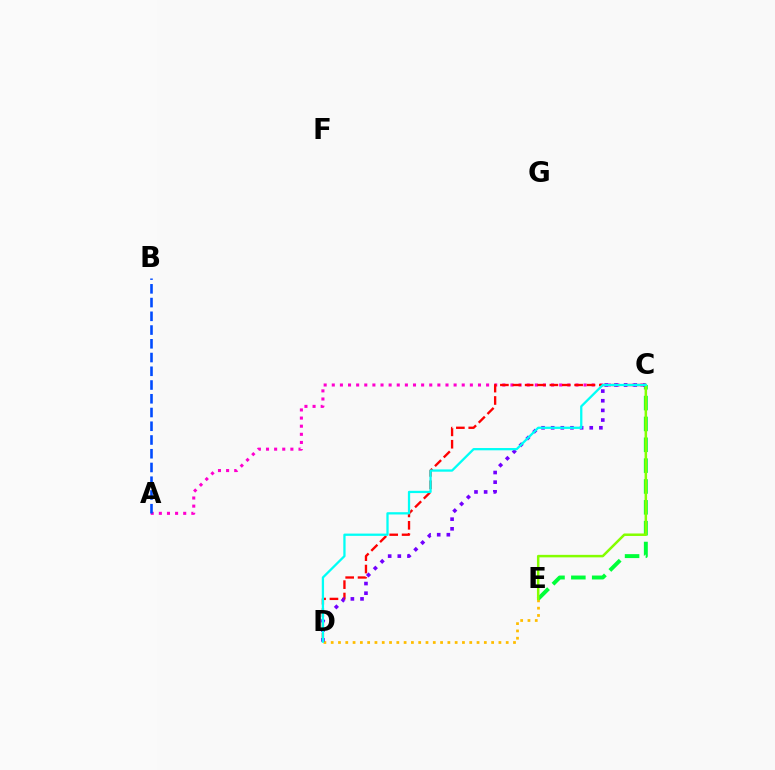{('A', 'C'): [{'color': '#ff00cf', 'line_style': 'dotted', 'thickness': 2.21}], ('D', 'E'): [{'color': '#ffbd00', 'line_style': 'dotted', 'thickness': 1.98}], ('C', 'E'): [{'color': '#00ff39', 'line_style': 'dashed', 'thickness': 2.83}, {'color': '#84ff00', 'line_style': 'solid', 'thickness': 1.8}], ('C', 'D'): [{'color': '#ff0000', 'line_style': 'dashed', 'thickness': 1.68}, {'color': '#7200ff', 'line_style': 'dotted', 'thickness': 2.62}, {'color': '#00fff6', 'line_style': 'solid', 'thickness': 1.64}], ('A', 'B'): [{'color': '#004bff', 'line_style': 'dashed', 'thickness': 1.87}]}